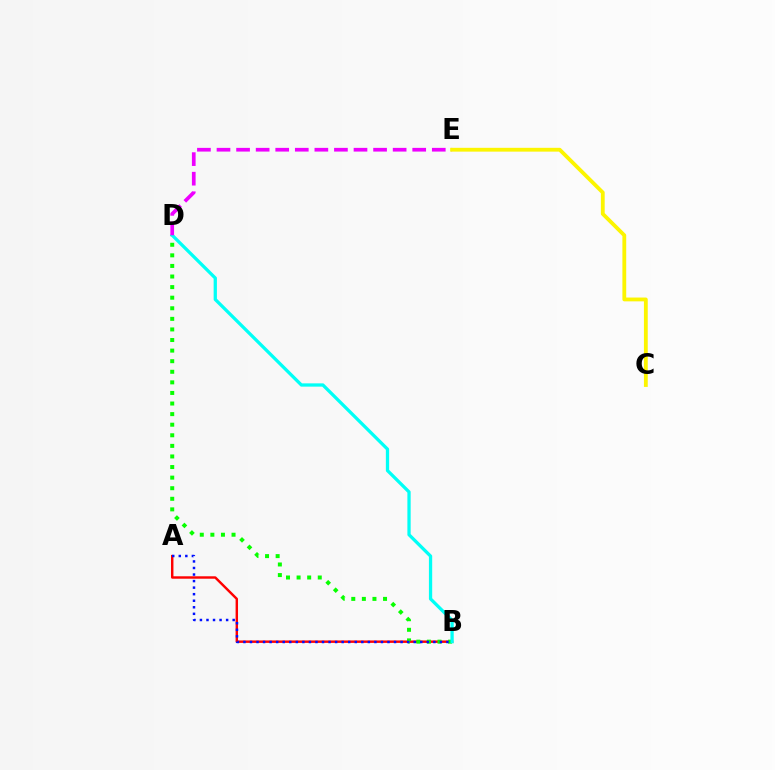{('A', 'B'): [{'color': '#ff0000', 'line_style': 'solid', 'thickness': 1.75}, {'color': '#0010ff', 'line_style': 'dotted', 'thickness': 1.78}], ('B', 'D'): [{'color': '#08ff00', 'line_style': 'dotted', 'thickness': 2.88}, {'color': '#00fff6', 'line_style': 'solid', 'thickness': 2.36}], ('D', 'E'): [{'color': '#ee00ff', 'line_style': 'dashed', 'thickness': 2.66}], ('C', 'E'): [{'color': '#fcf500', 'line_style': 'solid', 'thickness': 2.75}]}